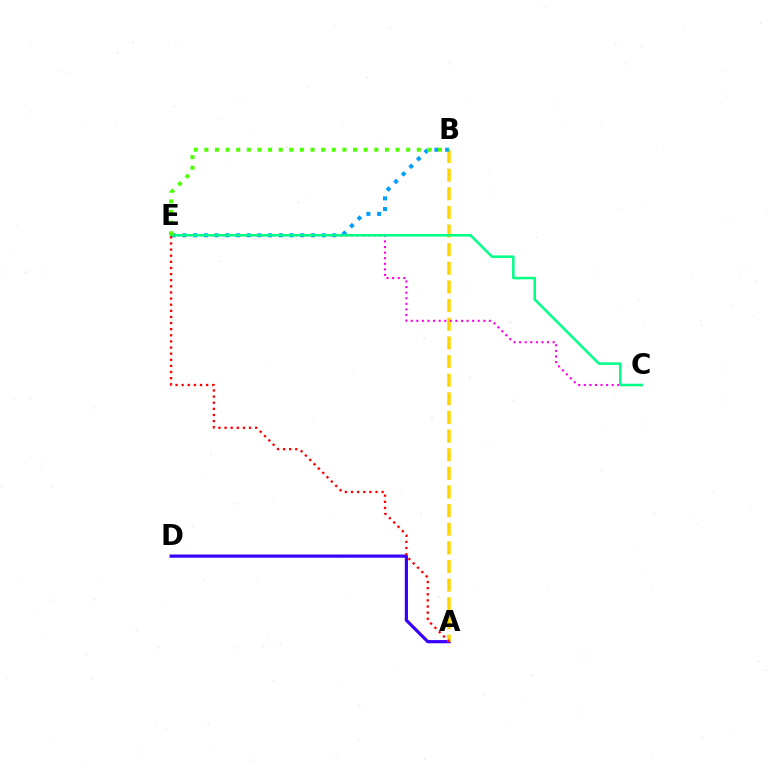{('A', 'D'): [{'color': '#3700ff', 'line_style': 'solid', 'thickness': 2.3}], ('A', 'B'): [{'color': '#ffd500', 'line_style': 'dashed', 'thickness': 2.53}], ('B', 'E'): [{'color': '#009eff', 'line_style': 'dotted', 'thickness': 2.91}, {'color': '#4fff00', 'line_style': 'dotted', 'thickness': 2.89}], ('C', 'E'): [{'color': '#ff00ed', 'line_style': 'dotted', 'thickness': 1.52}, {'color': '#00ff86', 'line_style': 'solid', 'thickness': 1.82}], ('A', 'E'): [{'color': '#ff0000', 'line_style': 'dotted', 'thickness': 1.66}]}